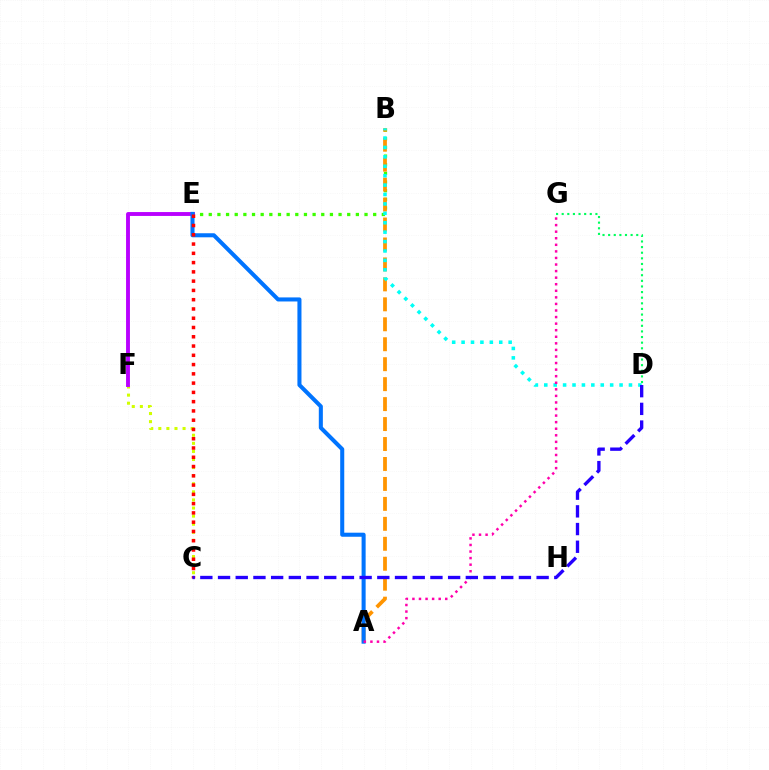{('C', 'F'): [{'color': '#d1ff00', 'line_style': 'dotted', 'thickness': 2.2}], ('B', 'E'): [{'color': '#3dff00', 'line_style': 'dotted', 'thickness': 2.35}], ('A', 'B'): [{'color': '#ff9400', 'line_style': 'dashed', 'thickness': 2.71}], ('B', 'D'): [{'color': '#00fff6', 'line_style': 'dotted', 'thickness': 2.56}], ('E', 'F'): [{'color': '#b900ff', 'line_style': 'solid', 'thickness': 2.79}], ('A', 'E'): [{'color': '#0074ff', 'line_style': 'solid', 'thickness': 2.92}], ('D', 'G'): [{'color': '#00ff5c', 'line_style': 'dotted', 'thickness': 1.53}], ('C', 'E'): [{'color': '#ff0000', 'line_style': 'dotted', 'thickness': 2.52}], ('A', 'G'): [{'color': '#ff00ac', 'line_style': 'dotted', 'thickness': 1.78}], ('C', 'D'): [{'color': '#2500ff', 'line_style': 'dashed', 'thickness': 2.4}]}